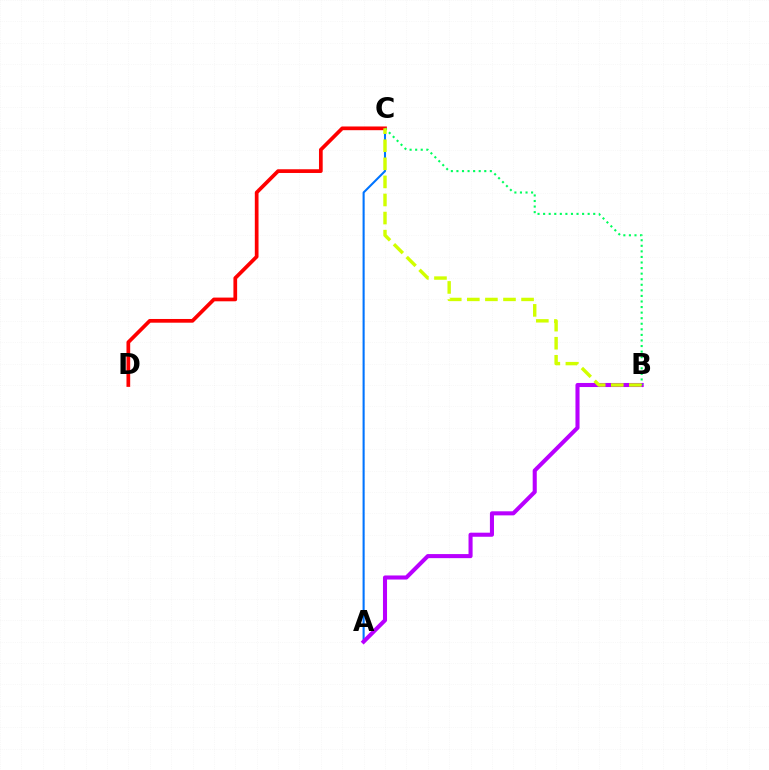{('A', 'C'): [{'color': '#0074ff', 'line_style': 'solid', 'thickness': 1.5}], ('C', 'D'): [{'color': '#ff0000', 'line_style': 'solid', 'thickness': 2.67}], ('A', 'B'): [{'color': '#b900ff', 'line_style': 'solid', 'thickness': 2.93}], ('B', 'C'): [{'color': '#00ff5c', 'line_style': 'dotted', 'thickness': 1.51}, {'color': '#d1ff00', 'line_style': 'dashed', 'thickness': 2.46}]}